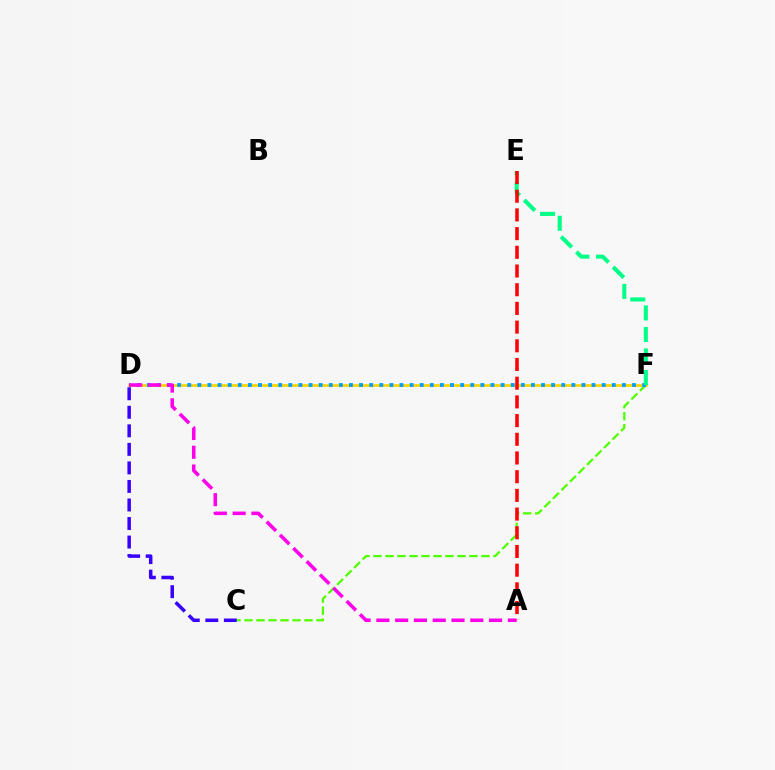{('D', 'F'): [{'color': '#ffd500', 'line_style': 'solid', 'thickness': 2.0}, {'color': '#009eff', 'line_style': 'dotted', 'thickness': 2.75}], ('C', 'D'): [{'color': '#3700ff', 'line_style': 'dashed', 'thickness': 2.52}], ('C', 'F'): [{'color': '#4fff00', 'line_style': 'dashed', 'thickness': 1.63}], ('E', 'F'): [{'color': '#00ff86', 'line_style': 'dashed', 'thickness': 2.92}], ('A', 'D'): [{'color': '#ff00ed', 'line_style': 'dashed', 'thickness': 2.55}], ('A', 'E'): [{'color': '#ff0000', 'line_style': 'dashed', 'thickness': 2.54}]}